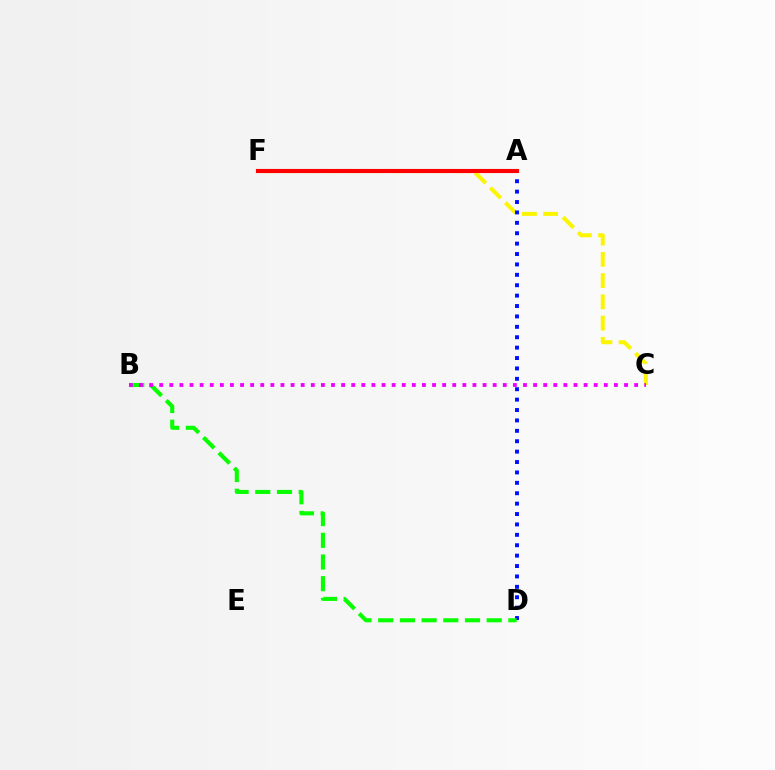{('C', 'F'): [{'color': '#fcf500', 'line_style': 'dashed', 'thickness': 2.89}], ('A', 'F'): [{'color': '#00fff6', 'line_style': 'dotted', 'thickness': 1.5}, {'color': '#ff0000', 'line_style': 'solid', 'thickness': 2.96}], ('A', 'D'): [{'color': '#0010ff', 'line_style': 'dotted', 'thickness': 2.83}], ('B', 'D'): [{'color': '#08ff00', 'line_style': 'dashed', 'thickness': 2.95}], ('B', 'C'): [{'color': '#ee00ff', 'line_style': 'dotted', 'thickness': 2.75}]}